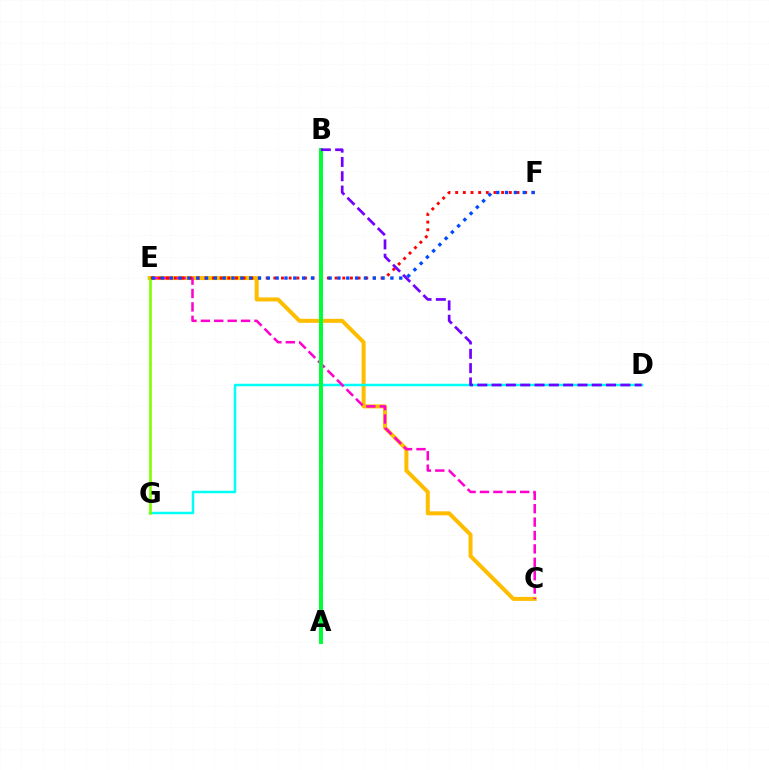{('C', 'E'): [{'color': '#ffbd00', 'line_style': 'solid', 'thickness': 2.88}, {'color': '#ff00cf', 'line_style': 'dashed', 'thickness': 1.82}], ('D', 'G'): [{'color': '#00fff6', 'line_style': 'solid', 'thickness': 1.8}], ('E', 'G'): [{'color': '#84ff00', 'line_style': 'solid', 'thickness': 1.95}], ('E', 'F'): [{'color': '#ff0000', 'line_style': 'dotted', 'thickness': 2.08}, {'color': '#004bff', 'line_style': 'dotted', 'thickness': 2.4}], ('A', 'B'): [{'color': '#00ff39', 'line_style': 'solid', 'thickness': 2.85}], ('B', 'D'): [{'color': '#7200ff', 'line_style': 'dashed', 'thickness': 1.94}]}